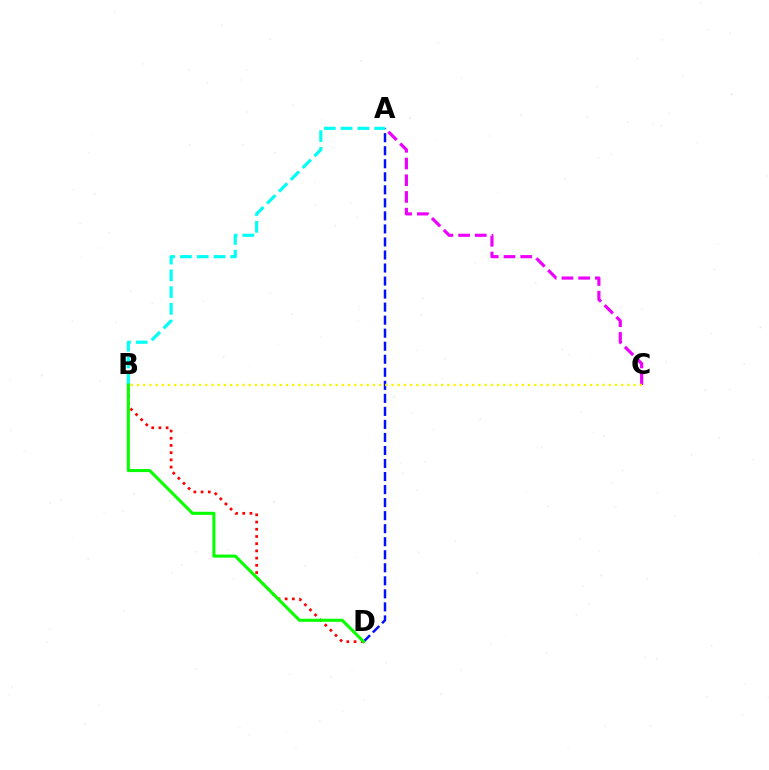{('A', 'D'): [{'color': '#0010ff', 'line_style': 'dashed', 'thickness': 1.77}], ('A', 'B'): [{'color': '#00fff6', 'line_style': 'dashed', 'thickness': 2.28}], ('B', 'D'): [{'color': '#ff0000', 'line_style': 'dotted', 'thickness': 1.96}, {'color': '#08ff00', 'line_style': 'solid', 'thickness': 2.2}], ('A', 'C'): [{'color': '#ee00ff', 'line_style': 'dashed', 'thickness': 2.27}], ('B', 'C'): [{'color': '#fcf500', 'line_style': 'dotted', 'thickness': 1.69}]}